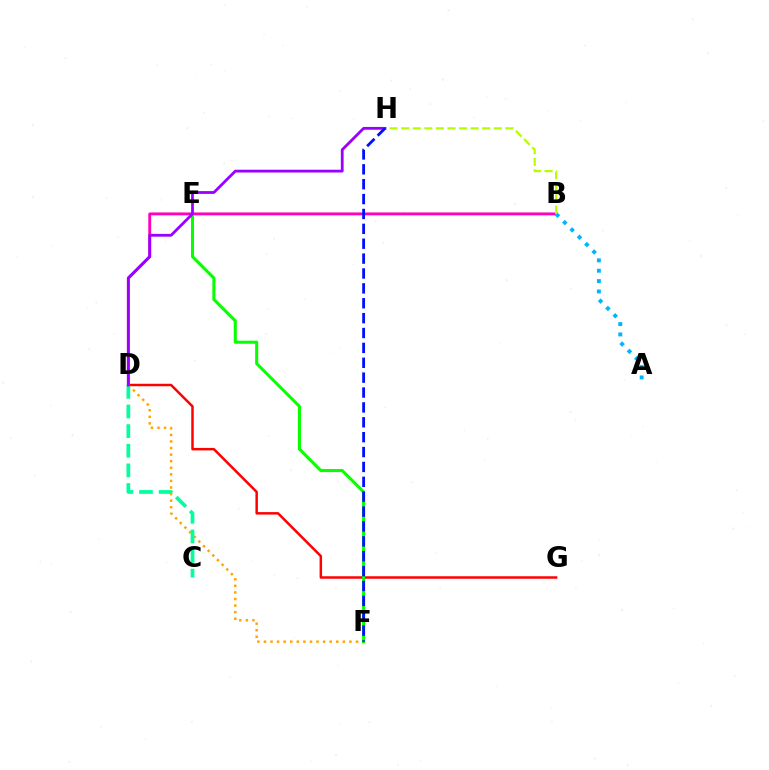{('D', 'F'): [{'color': '#ffa500', 'line_style': 'dotted', 'thickness': 1.79}], ('D', 'G'): [{'color': '#ff0000', 'line_style': 'solid', 'thickness': 1.79}], ('B', 'D'): [{'color': '#ff00bd', 'line_style': 'solid', 'thickness': 2.06}], ('C', 'D'): [{'color': '#00ff9d', 'line_style': 'dashed', 'thickness': 2.67}], ('A', 'B'): [{'color': '#00b5ff', 'line_style': 'dotted', 'thickness': 2.82}], ('E', 'F'): [{'color': '#08ff00', 'line_style': 'solid', 'thickness': 2.2}], ('B', 'H'): [{'color': '#b3ff00', 'line_style': 'dashed', 'thickness': 1.57}], ('D', 'H'): [{'color': '#9b00ff', 'line_style': 'solid', 'thickness': 2.01}], ('F', 'H'): [{'color': '#0010ff', 'line_style': 'dashed', 'thickness': 2.02}]}